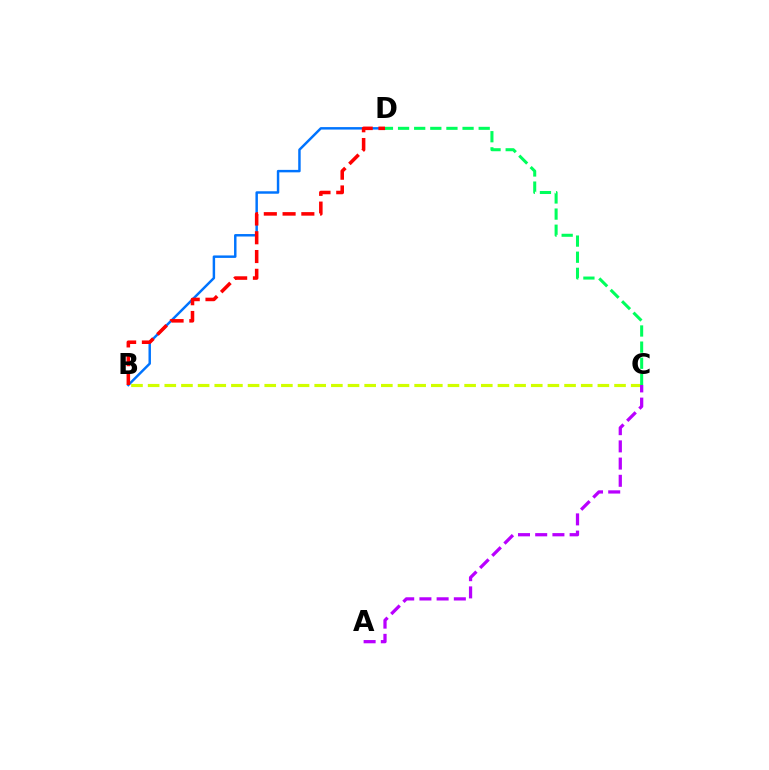{('B', 'D'): [{'color': '#0074ff', 'line_style': 'solid', 'thickness': 1.77}, {'color': '#ff0000', 'line_style': 'dashed', 'thickness': 2.55}], ('B', 'C'): [{'color': '#d1ff00', 'line_style': 'dashed', 'thickness': 2.26}], ('C', 'D'): [{'color': '#00ff5c', 'line_style': 'dashed', 'thickness': 2.19}], ('A', 'C'): [{'color': '#b900ff', 'line_style': 'dashed', 'thickness': 2.34}]}